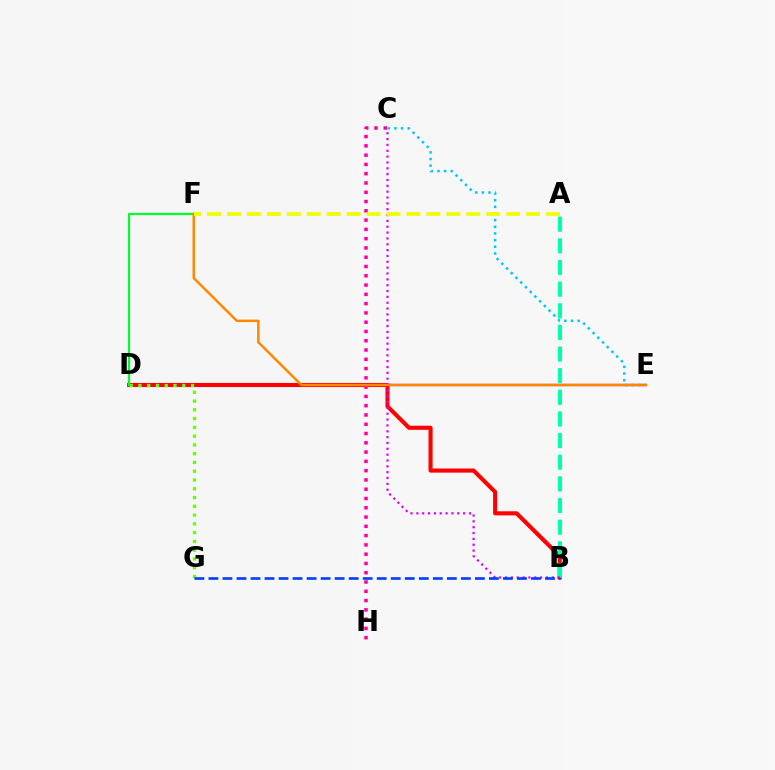{('D', 'E'): [{'color': '#4f00ff', 'line_style': 'solid', 'thickness': 1.62}], ('B', 'D'): [{'color': '#ff0000', 'line_style': 'solid', 'thickness': 2.95}], ('D', 'G'): [{'color': '#66ff00', 'line_style': 'dotted', 'thickness': 2.38}], ('C', 'E'): [{'color': '#00c7ff', 'line_style': 'dotted', 'thickness': 1.81}], ('C', 'H'): [{'color': '#ff00a0', 'line_style': 'dotted', 'thickness': 2.52}], ('D', 'F'): [{'color': '#00ff27', 'line_style': 'solid', 'thickness': 1.58}], ('A', 'B'): [{'color': '#00ffaf', 'line_style': 'dashed', 'thickness': 2.94}], ('B', 'C'): [{'color': '#d600ff', 'line_style': 'dotted', 'thickness': 1.59}], ('E', 'F'): [{'color': '#ff8800', 'line_style': 'solid', 'thickness': 1.79}], ('B', 'G'): [{'color': '#003fff', 'line_style': 'dashed', 'thickness': 1.91}], ('A', 'F'): [{'color': '#eeff00', 'line_style': 'dashed', 'thickness': 2.71}]}